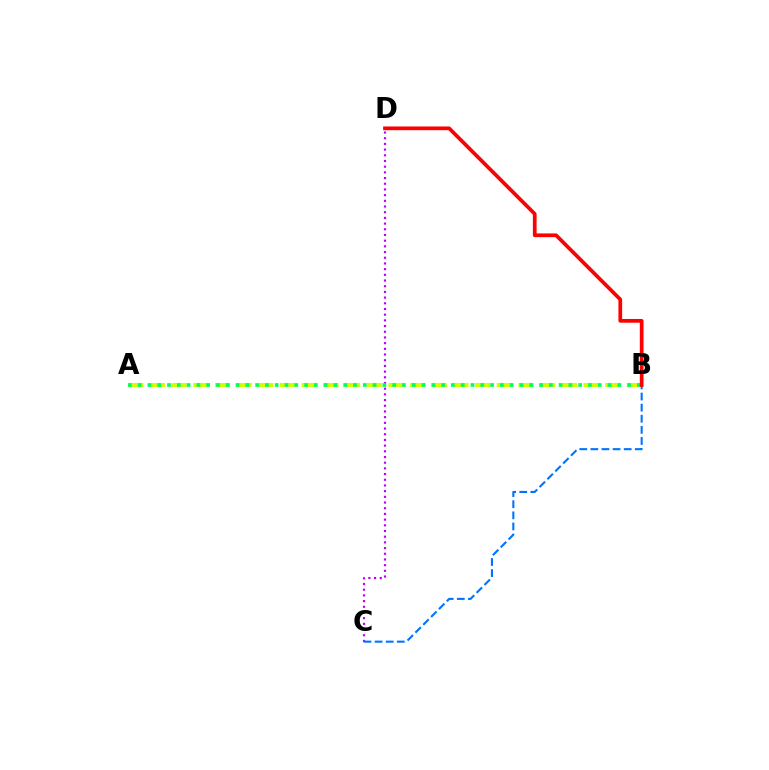{('C', 'D'): [{'color': '#b900ff', 'line_style': 'dotted', 'thickness': 1.55}], ('A', 'B'): [{'color': '#d1ff00', 'line_style': 'dashed', 'thickness': 2.95}, {'color': '#00ff5c', 'line_style': 'dotted', 'thickness': 2.66}], ('B', 'C'): [{'color': '#0074ff', 'line_style': 'dashed', 'thickness': 1.51}], ('B', 'D'): [{'color': '#ff0000', 'line_style': 'solid', 'thickness': 2.68}]}